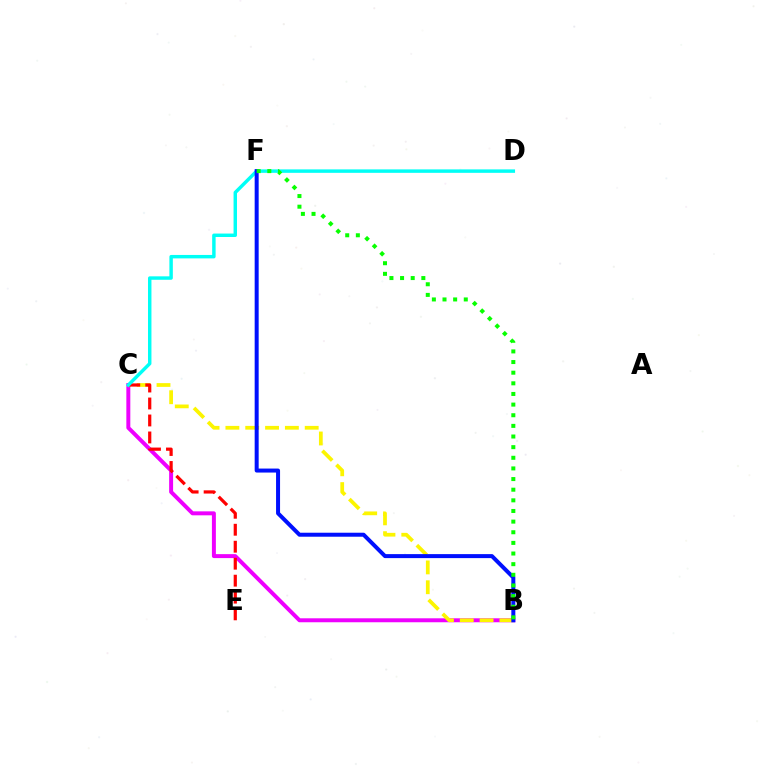{('B', 'C'): [{'color': '#ee00ff', 'line_style': 'solid', 'thickness': 2.85}, {'color': '#fcf500', 'line_style': 'dashed', 'thickness': 2.69}], ('C', 'E'): [{'color': '#ff0000', 'line_style': 'dashed', 'thickness': 2.31}], ('C', 'D'): [{'color': '#00fff6', 'line_style': 'solid', 'thickness': 2.48}], ('B', 'F'): [{'color': '#0010ff', 'line_style': 'solid', 'thickness': 2.88}, {'color': '#08ff00', 'line_style': 'dotted', 'thickness': 2.89}]}